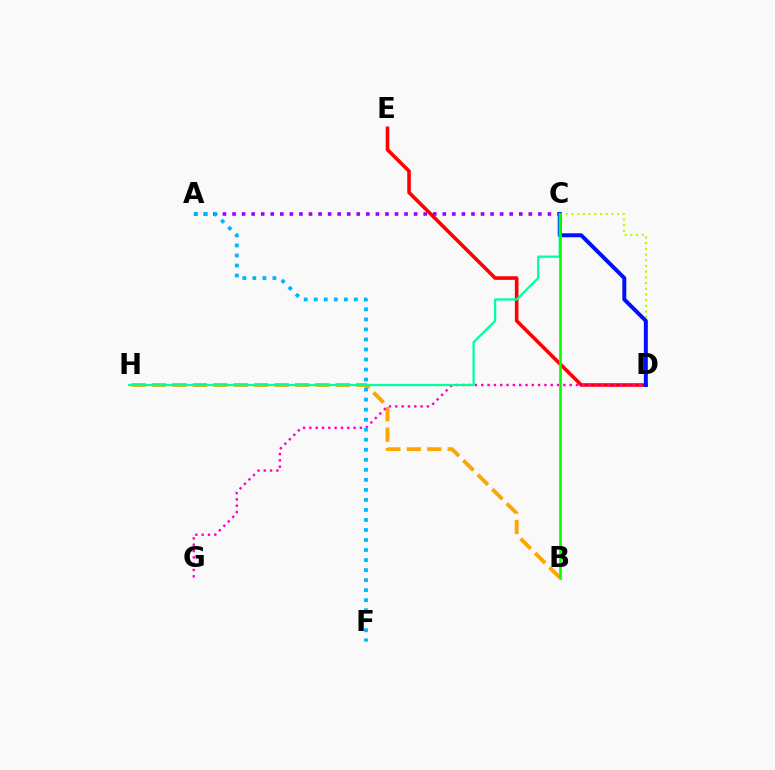{('A', 'C'): [{'color': '#9b00ff', 'line_style': 'dotted', 'thickness': 2.6}], ('B', 'H'): [{'color': '#ffa500', 'line_style': 'dashed', 'thickness': 2.77}], ('D', 'E'): [{'color': '#ff0000', 'line_style': 'solid', 'thickness': 2.59}], ('D', 'G'): [{'color': '#ff00bd', 'line_style': 'dotted', 'thickness': 1.72}], ('C', 'D'): [{'color': '#b3ff00', 'line_style': 'dotted', 'thickness': 1.55}, {'color': '#0010ff', 'line_style': 'solid', 'thickness': 2.86}], ('C', 'H'): [{'color': '#00ff9d', 'line_style': 'solid', 'thickness': 1.62}], ('A', 'F'): [{'color': '#00b5ff', 'line_style': 'dotted', 'thickness': 2.72}], ('B', 'C'): [{'color': '#08ff00', 'line_style': 'solid', 'thickness': 1.9}]}